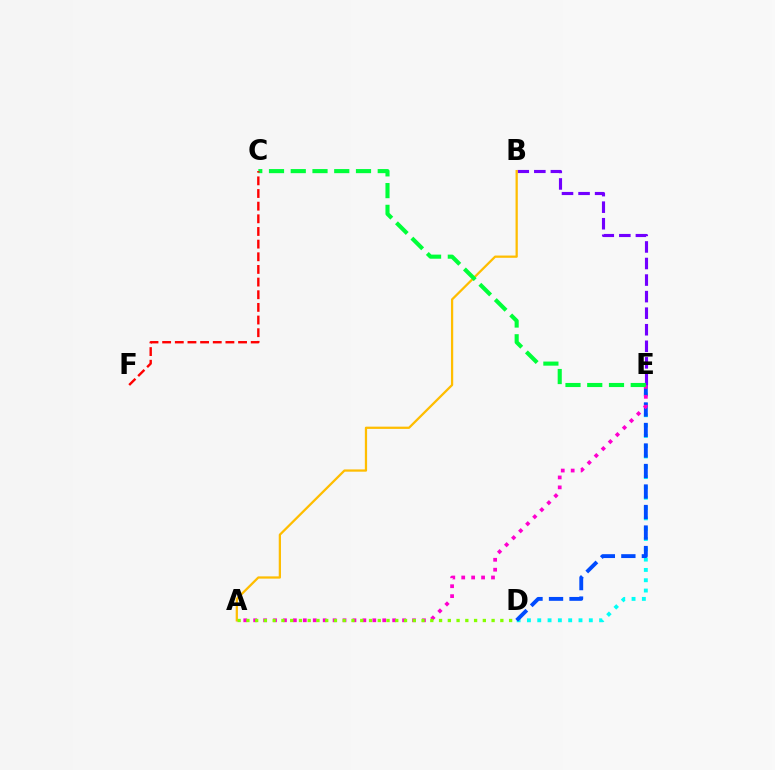{('D', 'E'): [{'color': '#00fff6', 'line_style': 'dotted', 'thickness': 2.8}, {'color': '#004bff', 'line_style': 'dashed', 'thickness': 2.79}], ('A', 'E'): [{'color': '#ff00cf', 'line_style': 'dotted', 'thickness': 2.7}], ('B', 'E'): [{'color': '#7200ff', 'line_style': 'dashed', 'thickness': 2.25}], ('A', 'B'): [{'color': '#ffbd00', 'line_style': 'solid', 'thickness': 1.62}], ('C', 'E'): [{'color': '#00ff39', 'line_style': 'dashed', 'thickness': 2.95}], ('A', 'D'): [{'color': '#84ff00', 'line_style': 'dotted', 'thickness': 2.38}], ('C', 'F'): [{'color': '#ff0000', 'line_style': 'dashed', 'thickness': 1.72}]}